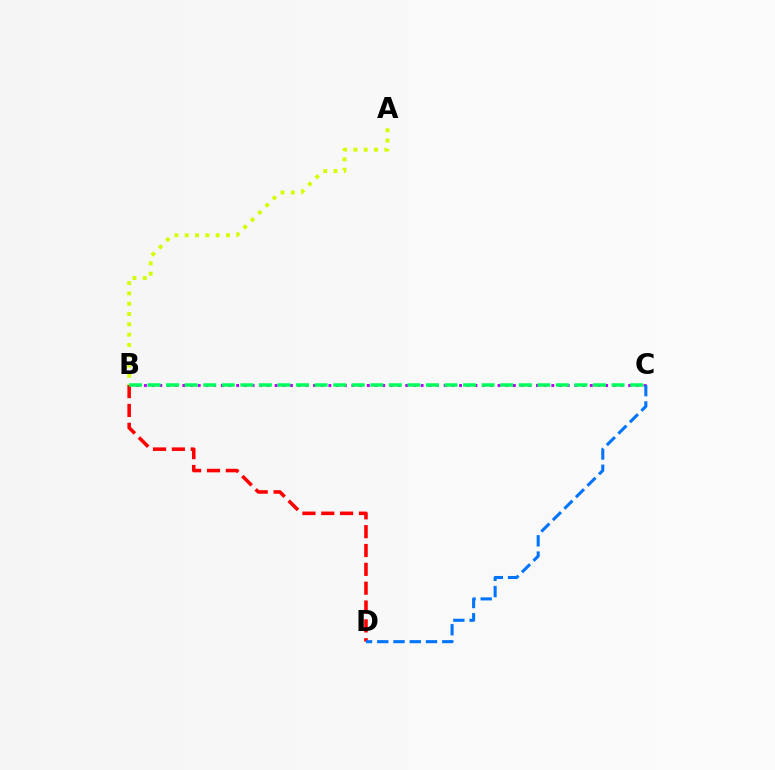{('B', 'C'): [{'color': '#b900ff', 'line_style': 'dotted', 'thickness': 2.09}, {'color': '#00ff5c', 'line_style': 'dashed', 'thickness': 2.52}], ('B', 'D'): [{'color': '#ff0000', 'line_style': 'dashed', 'thickness': 2.56}], ('C', 'D'): [{'color': '#0074ff', 'line_style': 'dashed', 'thickness': 2.21}], ('A', 'B'): [{'color': '#d1ff00', 'line_style': 'dotted', 'thickness': 2.8}]}